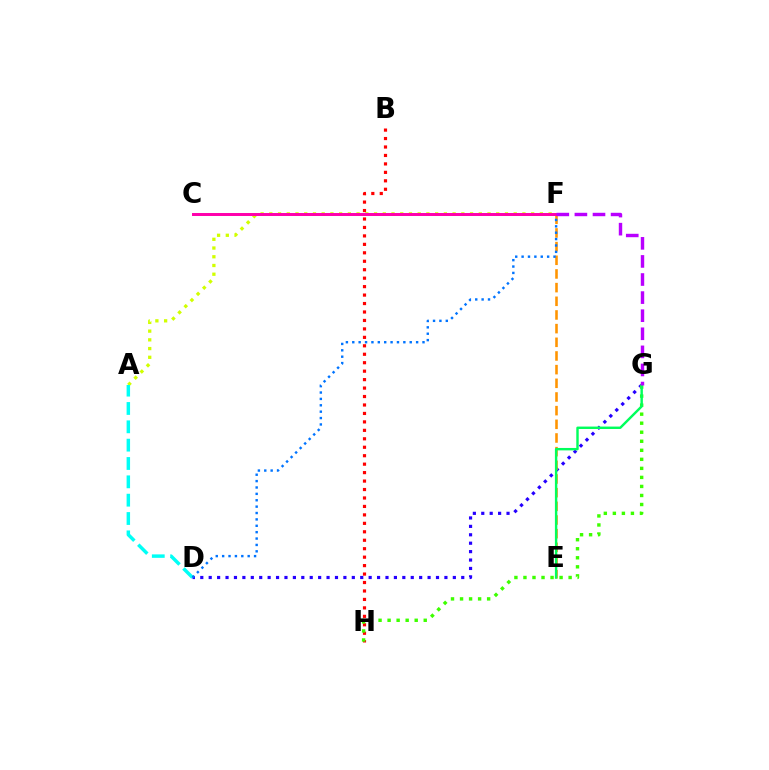{('A', 'F'): [{'color': '#d1ff00', 'line_style': 'dotted', 'thickness': 2.37}], ('A', 'D'): [{'color': '#00fff6', 'line_style': 'dashed', 'thickness': 2.49}], ('D', 'G'): [{'color': '#2500ff', 'line_style': 'dotted', 'thickness': 2.29}], ('E', 'F'): [{'color': '#ff9400', 'line_style': 'dashed', 'thickness': 1.86}], ('D', 'F'): [{'color': '#0074ff', 'line_style': 'dotted', 'thickness': 1.73}], ('B', 'H'): [{'color': '#ff0000', 'line_style': 'dotted', 'thickness': 2.3}], ('G', 'H'): [{'color': '#3dff00', 'line_style': 'dotted', 'thickness': 2.45}], ('C', 'F'): [{'color': '#ff00ac', 'line_style': 'solid', 'thickness': 2.14}], ('E', 'G'): [{'color': '#00ff5c', 'line_style': 'solid', 'thickness': 1.74}], ('F', 'G'): [{'color': '#b900ff', 'line_style': 'dashed', 'thickness': 2.46}]}